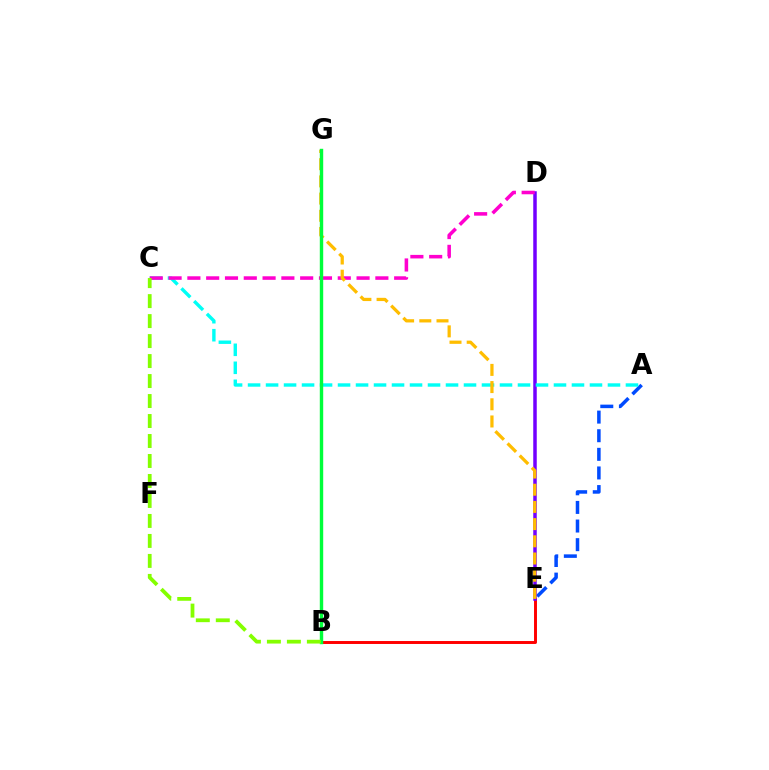{('B', 'E'): [{'color': '#ff0000', 'line_style': 'solid', 'thickness': 2.12}], ('A', 'E'): [{'color': '#004bff', 'line_style': 'dashed', 'thickness': 2.53}], ('D', 'E'): [{'color': '#7200ff', 'line_style': 'solid', 'thickness': 2.52}], ('A', 'C'): [{'color': '#00fff6', 'line_style': 'dashed', 'thickness': 2.44}], ('C', 'D'): [{'color': '#ff00cf', 'line_style': 'dashed', 'thickness': 2.55}], ('E', 'G'): [{'color': '#ffbd00', 'line_style': 'dashed', 'thickness': 2.34}], ('B', 'G'): [{'color': '#00ff39', 'line_style': 'solid', 'thickness': 2.45}], ('B', 'C'): [{'color': '#84ff00', 'line_style': 'dashed', 'thickness': 2.71}]}